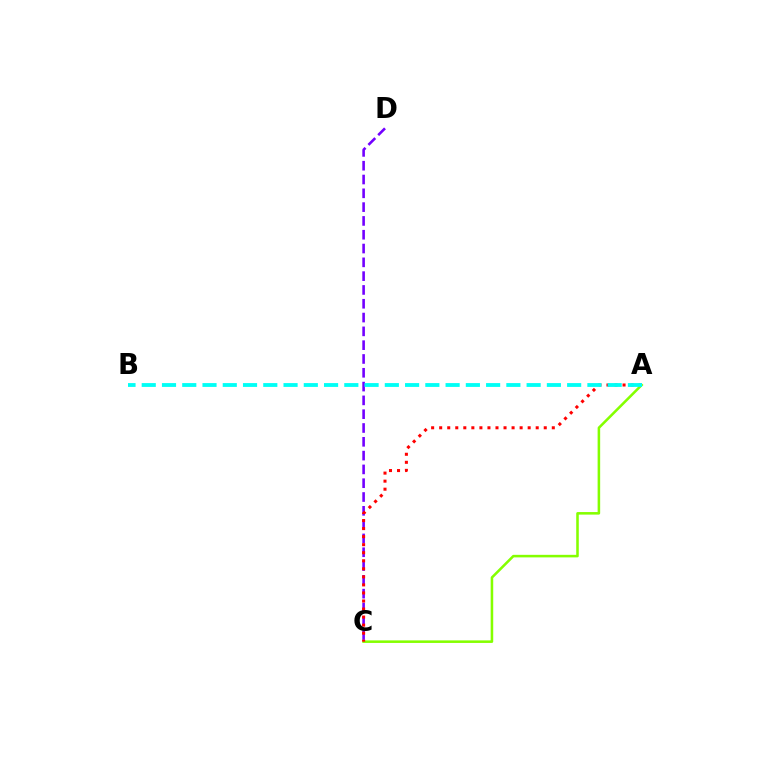{('C', 'D'): [{'color': '#7200ff', 'line_style': 'dashed', 'thickness': 1.88}], ('A', 'C'): [{'color': '#84ff00', 'line_style': 'solid', 'thickness': 1.84}, {'color': '#ff0000', 'line_style': 'dotted', 'thickness': 2.19}], ('A', 'B'): [{'color': '#00fff6', 'line_style': 'dashed', 'thickness': 2.75}]}